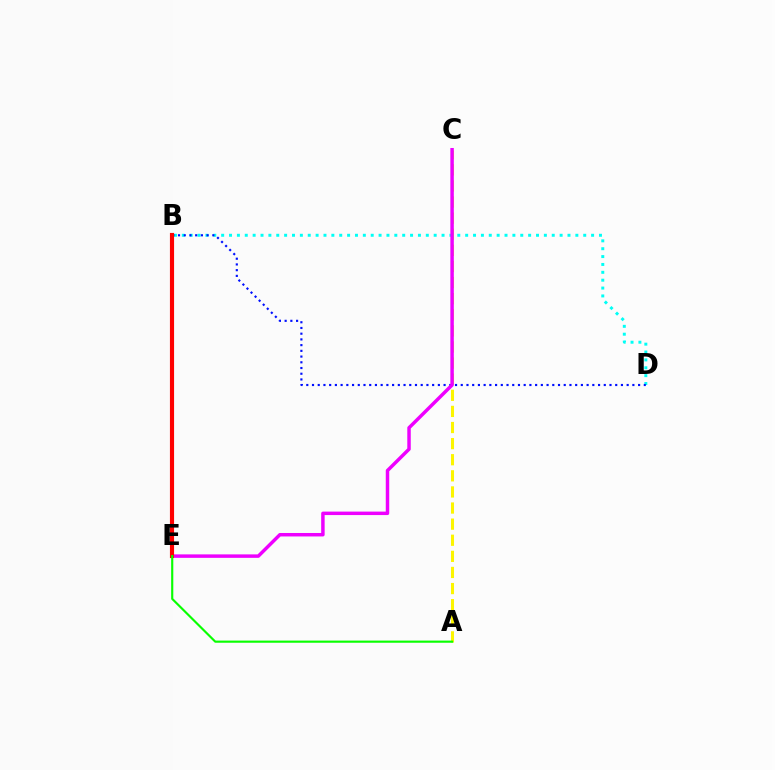{('B', 'D'): [{'color': '#00fff6', 'line_style': 'dotted', 'thickness': 2.14}, {'color': '#0010ff', 'line_style': 'dotted', 'thickness': 1.55}], ('A', 'C'): [{'color': '#fcf500', 'line_style': 'dashed', 'thickness': 2.19}], ('C', 'E'): [{'color': '#ee00ff', 'line_style': 'solid', 'thickness': 2.49}], ('B', 'E'): [{'color': '#ff0000', 'line_style': 'solid', 'thickness': 2.98}], ('A', 'E'): [{'color': '#08ff00', 'line_style': 'solid', 'thickness': 1.55}]}